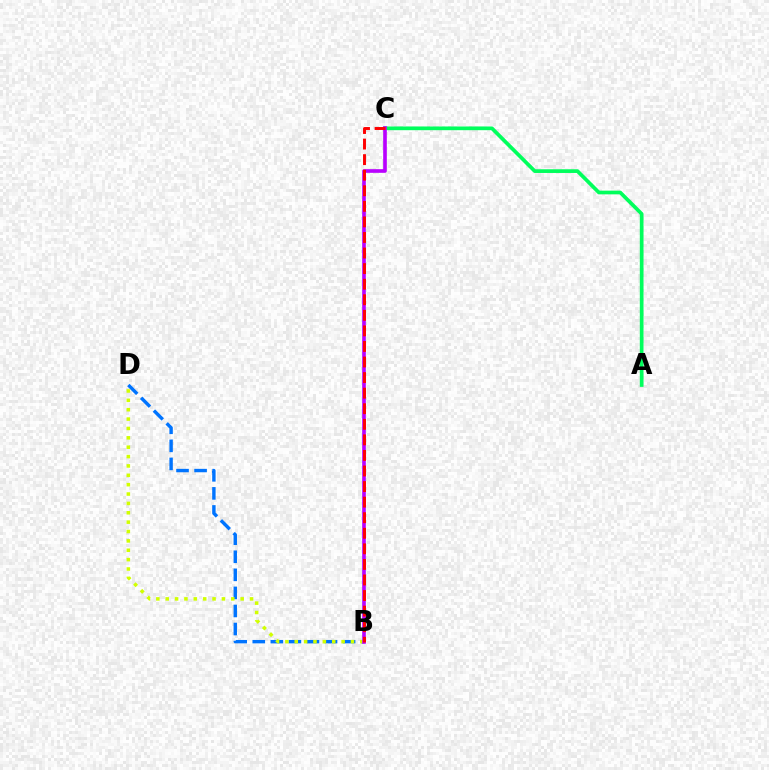{('B', 'D'): [{'color': '#0074ff', 'line_style': 'dashed', 'thickness': 2.45}, {'color': '#d1ff00', 'line_style': 'dotted', 'thickness': 2.55}], ('A', 'C'): [{'color': '#00ff5c', 'line_style': 'solid', 'thickness': 2.67}], ('B', 'C'): [{'color': '#b900ff', 'line_style': 'solid', 'thickness': 2.62}, {'color': '#ff0000', 'line_style': 'dashed', 'thickness': 2.11}]}